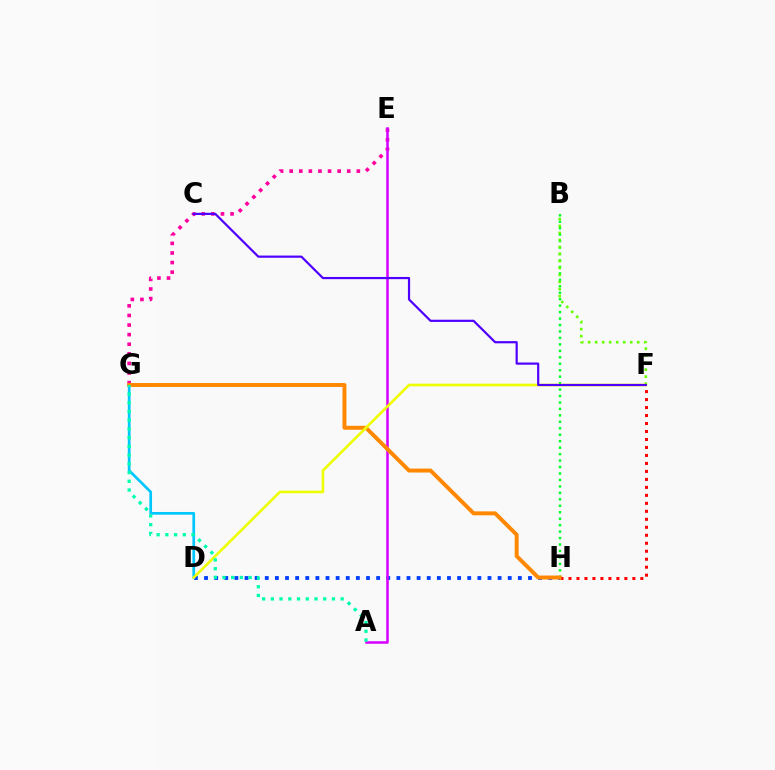{('B', 'H'): [{'color': '#00ff27', 'line_style': 'dotted', 'thickness': 1.75}], ('D', 'H'): [{'color': '#003fff', 'line_style': 'dotted', 'thickness': 2.75}], ('E', 'G'): [{'color': '#ff00a0', 'line_style': 'dotted', 'thickness': 2.61}], ('A', 'E'): [{'color': '#d600ff', 'line_style': 'solid', 'thickness': 1.82}], ('B', 'F'): [{'color': '#66ff00', 'line_style': 'dotted', 'thickness': 1.9}], ('F', 'H'): [{'color': '#ff0000', 'line_style': 'dotted', 'thickness': 2.17}], ('D', 'G'): [{'color': '#00c7ff', 'line_style': 'solid', 'thickness': 1.95}], ('G', 'H'): [{'color': '#ff8800', 'line_style': 'solid', 'thickness': 2.84}], ('D', 'F'): [{'color': '#eeff00', 'line_style': 'solid', 'thickness': 1.88}], ('C', 'F'): [{'color': '#4f00ff', 'line_style': 'solid', 'thickness': 1.58}], ('A', 'G'): [{'color': '#00ffaf', 'line_style': 'dotted', 'thickness': 2.37}]}